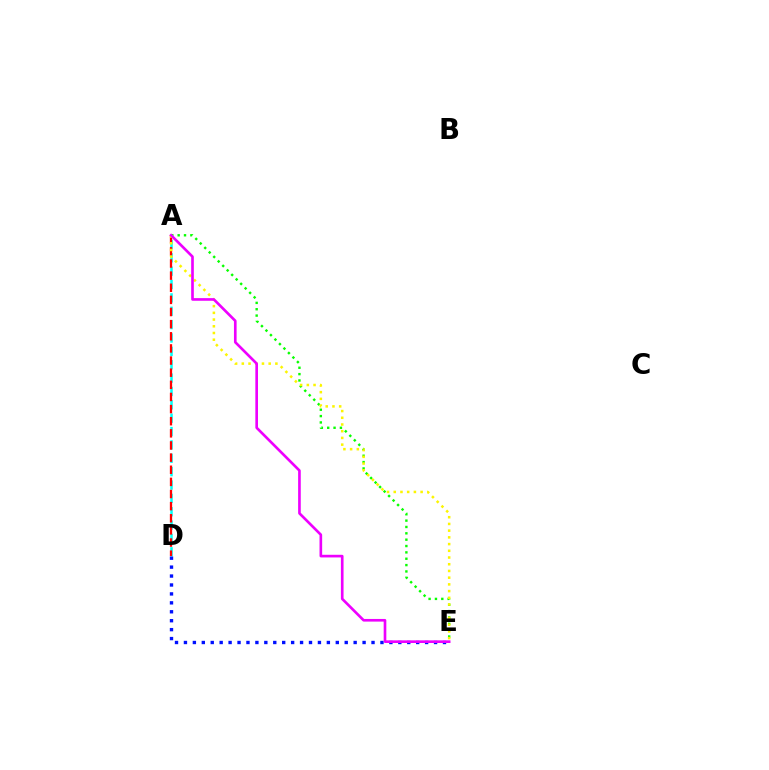{('A', 'E'): [{'color': '#08ff00', 'line_style': 'dotted', 'thickness': 1.73}, {'color': '#fcf500', 'line_style': 'dotted', 'thickness': 1.82}, {'color': '#ee00ff', 'line_style': 'solid', 'thickness': 1.91}], ('A', 'D'): [{'color': '#00fff6', 'line_style': 'dashed', 'thickness': 1.82}, {'color': '#ff0000', 'line_style': 'dashed', 'thickness': 1.65}], ('D', 'E'): [{'color': '#0010ff', 'line_style': 'dotted', 'thickness': 2.43}]}